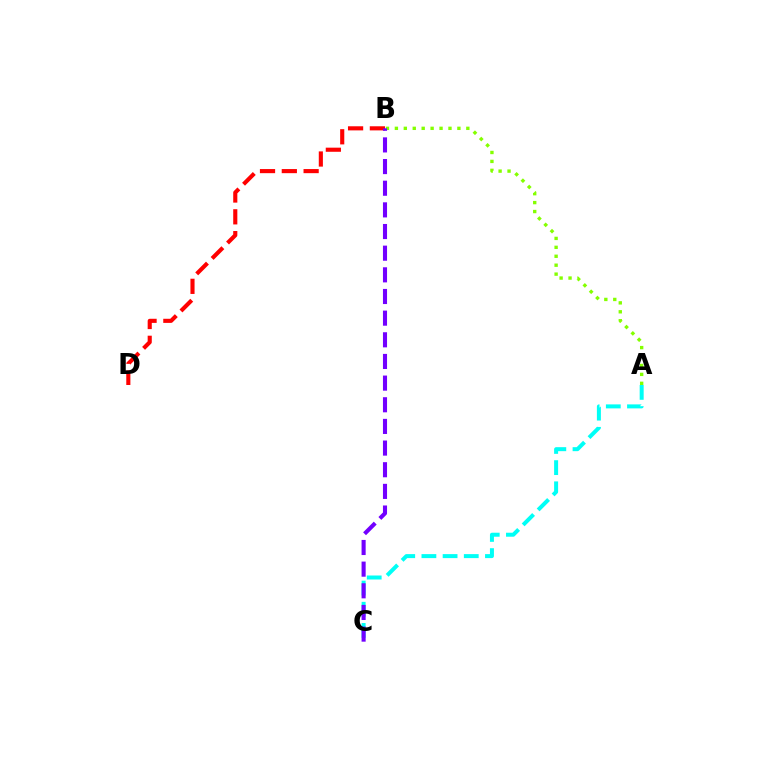{('A', 'C'): [{'color': '#00fff6', 'line_style': 'dashed', 'thickness': 2.88}], ('B', 'D'): [{'color': '#ff0000', 'line_style': 'dashed', 'thickness': 2.96}], ('A', 'B'): [{'color': '#84ff00', 'line_style': 'dotted', 'thickness': 2.43}], ('B', 'C'): [{'color': '#7200ff', 'line_style': 'dashed', 'thickness': 2.94}]}